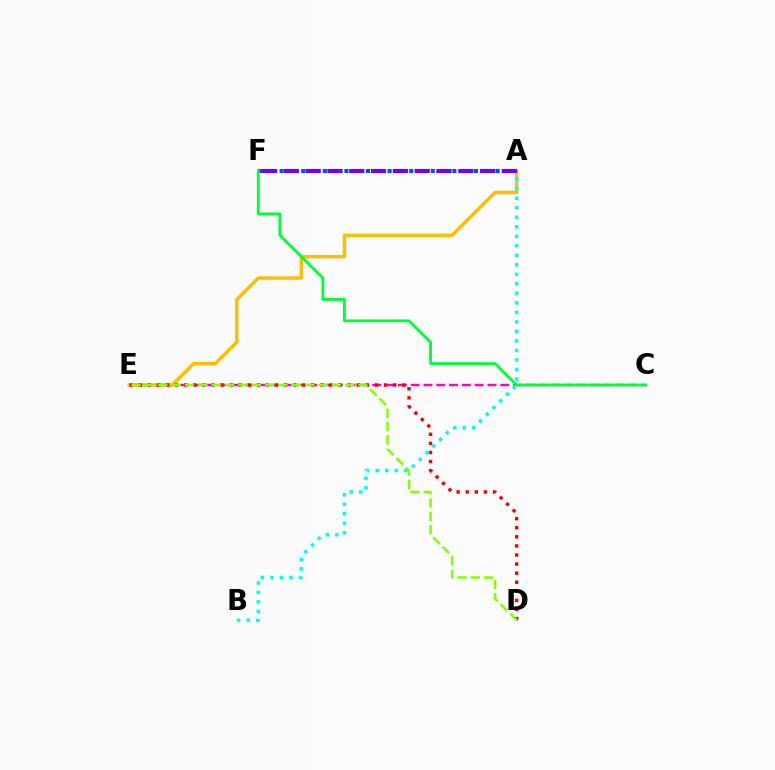{('C', 'E'): [{'color': '#ff00cf', 'line_style': 'dashed', 'thickness': 1.74}], ('A', 'E'): [{'color': '#ffbd00', 'line_style': 'solid', 'thickness': 2.49}], ('D', 'E'): [{'color': '#ff0000', 'line_style': 'dotted', 'thickness': 2.47}, {'color': '#84ff00', 'line_style': 'dashed', 'thickness': 1.81}], ('A', 'B'): [{'color': '#00fff6', 'line_style': 'dotted', 'thickness': 2.58}], ('A', 'F'): [{'color': '#004bff', 'line_style': 'dotted', 'thickness': 2.93}, {'color': '#7200ff', 'line_style': 'dashed', 'thickness': 2.96}], ('C', 'F'): [{'color': '#00ff39', 'line_style': 'solid', 'thickness': 2.04}]}